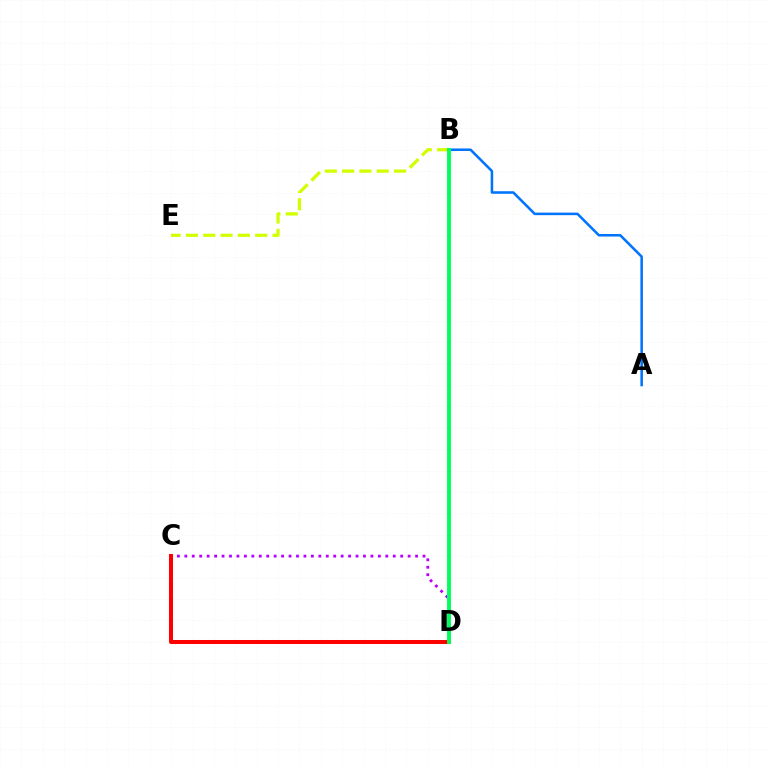{('B', 'E'): [{'color': '#d1ff00', 'line_style': 'dashed', 'thickness': 2.35}], ('C', 'D'): [{'color': '#b900ff', 'line_style': 'dotted', 'thickness': 2.02}, {'color': '#ff0000', 'line_style': 'solid', 'thickness': 2.9}], ('A', 'B'): [{'color': '#0074ff', 'line_style': 'solid', 'thickness': 1.83}], ('B', 'D'): [{'color': '#00ff5c', 'line_style': 'solid', 'thickness': 2.8}]}